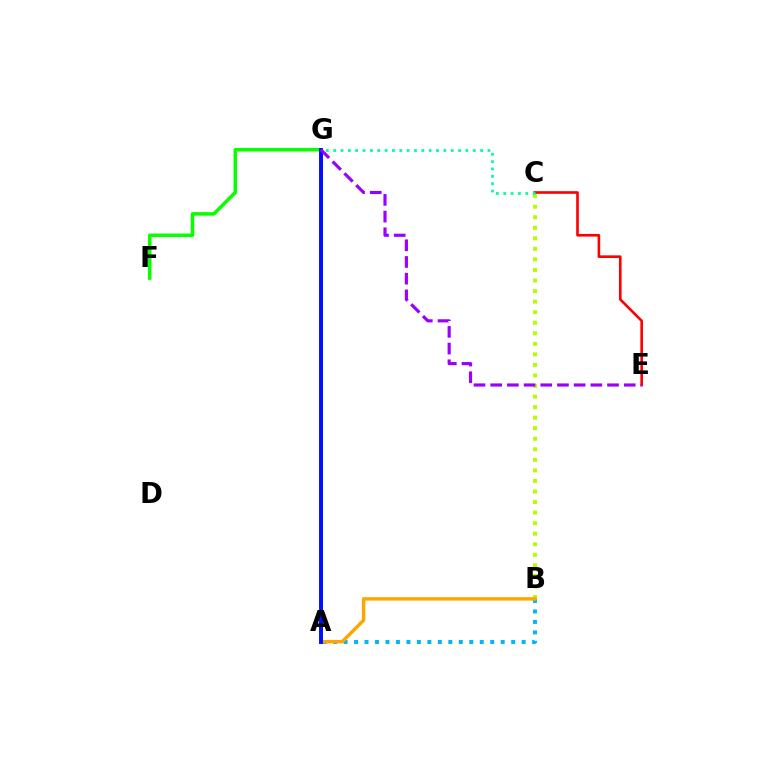{('B', 'C'): [{'color': '#b3ff00', 'line_style': 'dotted', 'thickness': 2.87}], ('A', 'B'): [{'color': '#00b5ff', 'line_style': 'dotted', 'thickness': 2.85}, {'color': '#ffa500', 'line_style': 'solid', 'thickness': 2.47}], ('A', 'G'): [{'color': '#ff00bd', 'line_style': 'solid', 'thickness': 1.89}, {'color': '#0010ff', 'line_style': 'solid', 'thickness': 2.82}], ('F', 'G'): [{'color': '#08ff00', 'line_style': 'solid', 'thickness': 2.54}], ('C', 'E'): [{'color': '#ff0000', 'line_style': 'solid', 'thickness': 1.9}], ('C', 'G'): [{'color': '#00ff9d', 'line_style': 'dotted', 'thickness': 2.0}], ('E', 'G'): [{'color': '#9b00ff', 'line_style': 'dashed', 'thickness': 2.27}]}